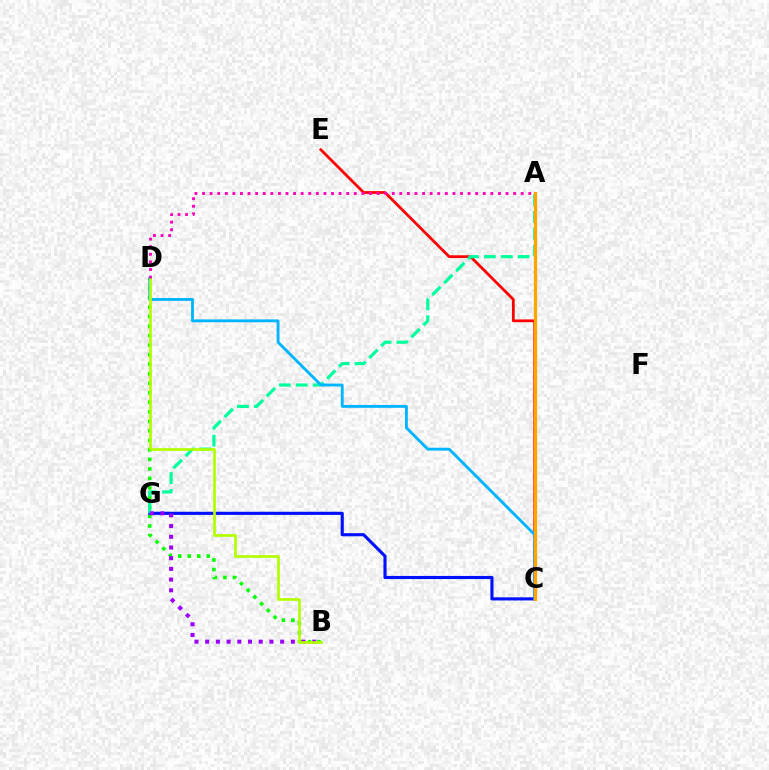{('B', 'D'): [{'color': '#08ff00', 'line_style': 'dotted', 'thickness': 2.59}, {'color': '#b3ff00', 'line_style': 'solid', 'thickness': 1.95}], ('C', 'E'): [{'color': '#ff0000', 'line_style': 'solid', 'thickness': 2.0}], ('C', 'G'): [{'color': '#0010ff', 'line_style': 'solid', 'thickness': 2.25}], ('A', 'G'): [{'color': '#00ff9d', 'line_style': 'dashed', 'thickness': 2.3}], ('C', 'D'): [{'color': '#00b5ff', 'line_style': 'solid', 'thickness': 2.06}], ('A', 'C'): [{'color': '#ffa500', 'line_style': 'solid', 'thickness': 2.36}], ('B', 'G'): [{'color': '#9b00ff', 'line_style': 'dotted', 'thickness': 2.91}], ('A', 'D'): [{'color': '#ff00bd', 'line_style': 'dotted', 'thickness': 2.06}]}